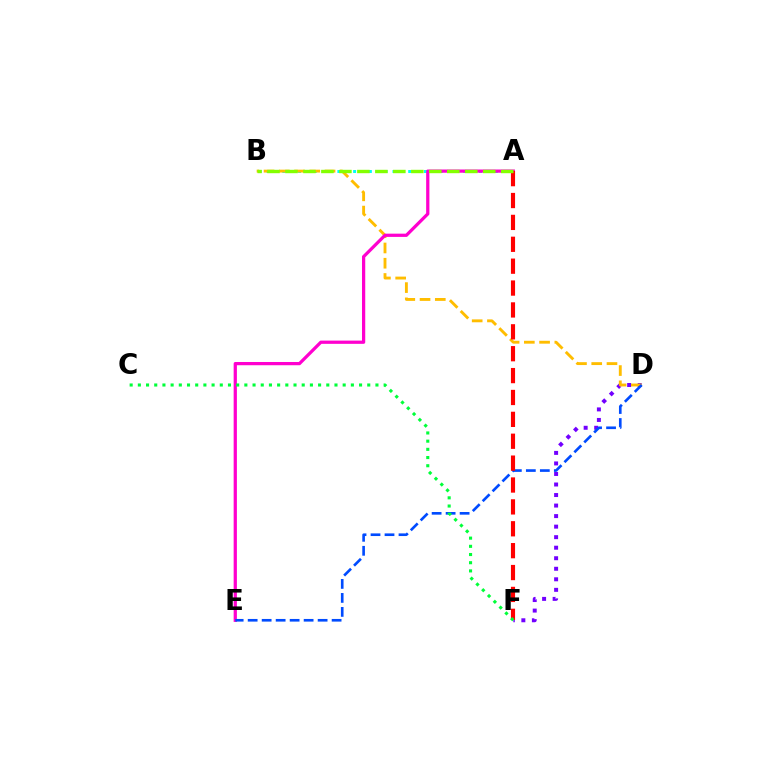{('A', 'B'): [{'color': '#00fff6', 'line_style': 'dotted', 'thickness': 2.14}, {'color': '#84ff00', 'line_style': 'dashed', 'thickness': 2.44}], ('D', 'F'): [{'color': '#7200ff', 'line_style': 'dotted', 'thickness': 2.86}], ('B', 'D'): [{'color': '#ffbd00', 'line_style': 'dashed', 'thickness': 2.07}], ('A', 'E'): [{'color': '#ff00cf', 'line_style': 'solid', 'thickness': 2.33}], ('D', 'E'): [{'color': '#004bff', 'line_style': 'dashed', 'thickness': 1.9}], ('A', 'F'): [{'color': '#ff0000', 'line_style': 'dashed', 'thickness': 2.97}], ('C', 'F'): [{'color': '#00ff39', 'line_style': 'dotted', 'thickness': 2.23}]}